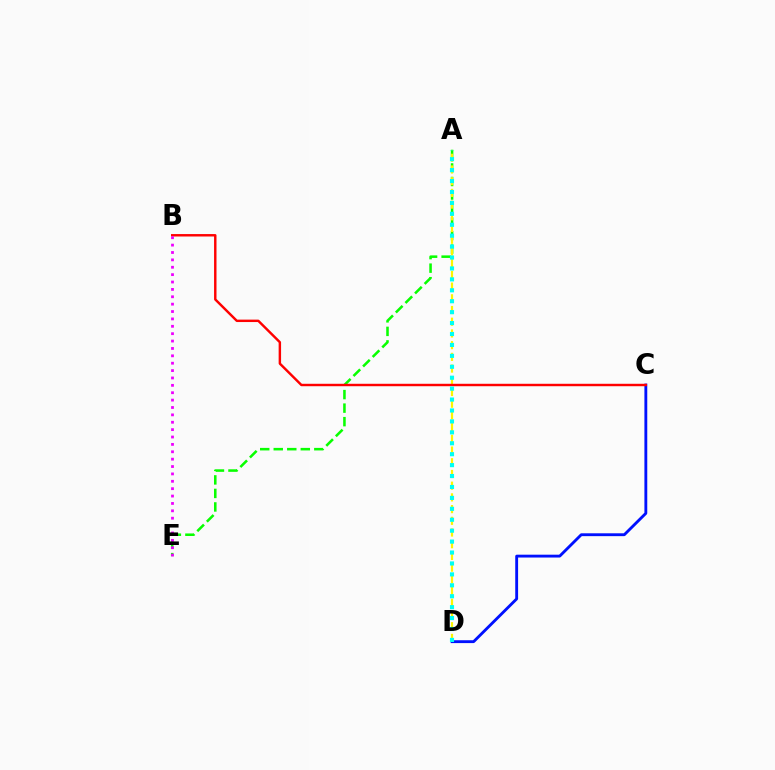{('A', 'E'): [{'color': '#08ff00', 'line_style': 'dashed', 'thickness': 1.84}], ('A', 'D'): [{'color': '#fcf500', 'line_style': 'dashed', 'thickness': 1.59}, {'color': '#00fff6', 'line_style': 'dotted', 'thickness': 2.97}], ('C', 'D'): [{'color': '#0010ff', 'line_style': 'solid', 'thickness': 2.06}], ('B', 'C'): [{'color': '#ff0000', 'line_style': 'solid', 'thickness': 1.75}], ('B', 'E'): [{'color': '#ee00ff', 'line_style': 'dotted', 'thickness': 2.01}]}